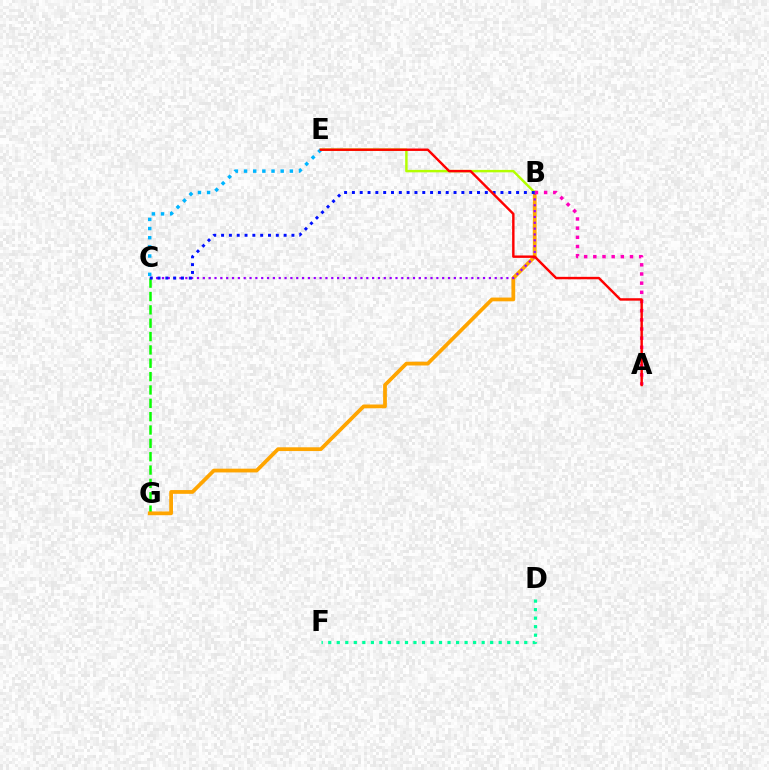{('C', 'G'): [{'color': '#08ff00', 'line_style': 'dashed', 'thickness': 1.81}], ('B', 'G'): [{'color': '#ffa500', 'line_style': 'solid', 'thickness': 2.71}], ('B', 'C'): [{'color': '#9b00ff', 'line_style': 'dotted', 'thickness': 1.59}, {'color': '#0010ff', 'line_style': 'dotted', 'thickness': 2.12}], ('B', 'E'): [{'color': '#b3ff00', 'line_style': 'solid', 'thickness': 1.77}], ('D', 'F'): [{'color': '#00ff9d', 'line_style': 'dotted', 'thickness': 2.32}], ('A', 'B'): [{'color': '#ff00bd', 'line_style': 'dotted', 'thickness': 2.49}], ('C', 'E'): [{'color': '#00b5ff', 'line_style': 'dotted', 'thickness': 2.49}], ('A', 'E'): [{'color': '#ff0000', 'line_style': 'solid', 'thickness': 1.74}]}